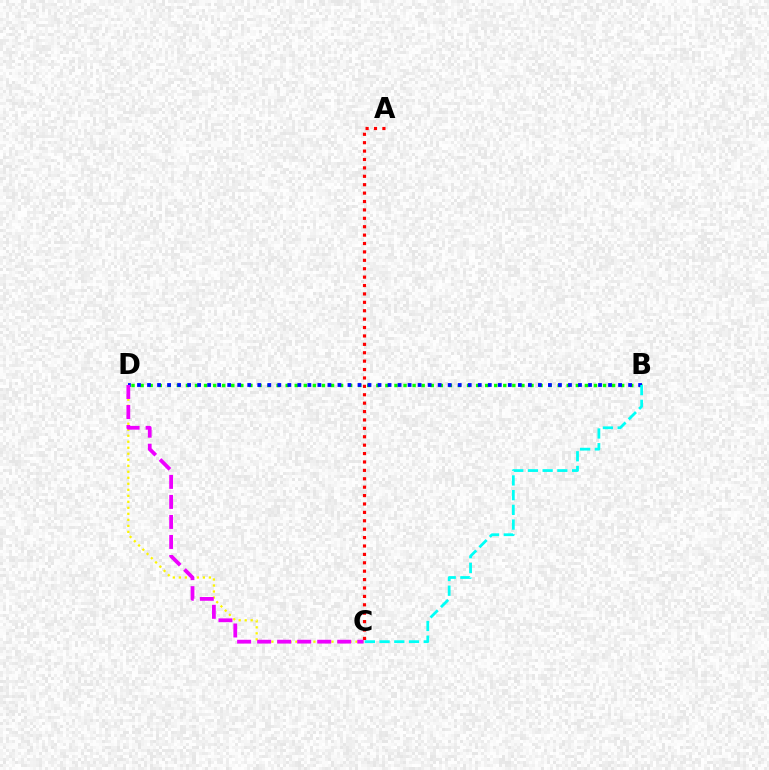{('C', 'D'): [{'color': '#fcf500', 'line_style': 'dotted', 'thickness': 1.63}, {'color': '#ee00ff', 'line_style': 'dashed', 'thickness': 2.72}], ('B', 'D'): [{'color': '#08ff00', 'line_style': 'dotted', 'thickness': 2.46}, {'color': '#0010ff', 'line_style': 'dotted', 'thickness': 2.72}], ('A', 'C'): [{'color': '#ff0000', 'line_style': 'dotted', 'thickness': 2.28}], ('B', 'C'): [{'color': '#00fff6', 'line_style': 'dashed', 'thickness': 2.0}]}